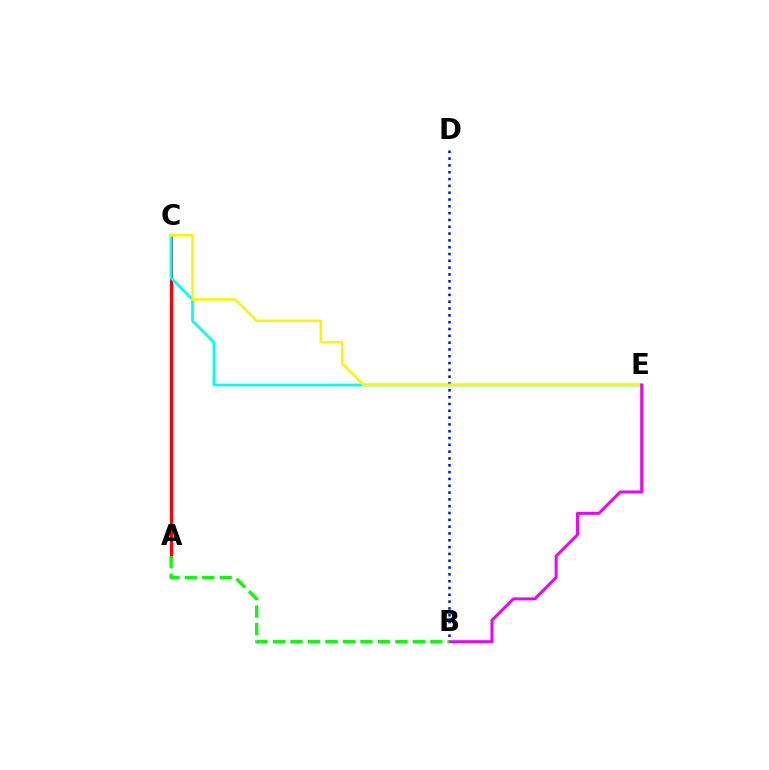{('A', 'C'): [{'color': '#ff0000', 'line_style': 'solid', 'thickness': 2.3}], ('B', 'D'): [{'color': '#0010ff', 'line_style': 'dotted', 'thickness': 1.85}], ('C', 'E'): [{'color': '#00fff6', 'line_style': 'solid', 'thickness': 1.96}, {'color': '#fcf500', 'line_style': 'solid', 'thickness': 1.83}], ('B', 'E'): [{'color': '#ee00ff', 'line_style': 'solid', 'thickness': 2.12}], ('A', 'B'): [{'color': '#08ff00', 'line_style': 'dashed', 'thickness': 2.37}]}